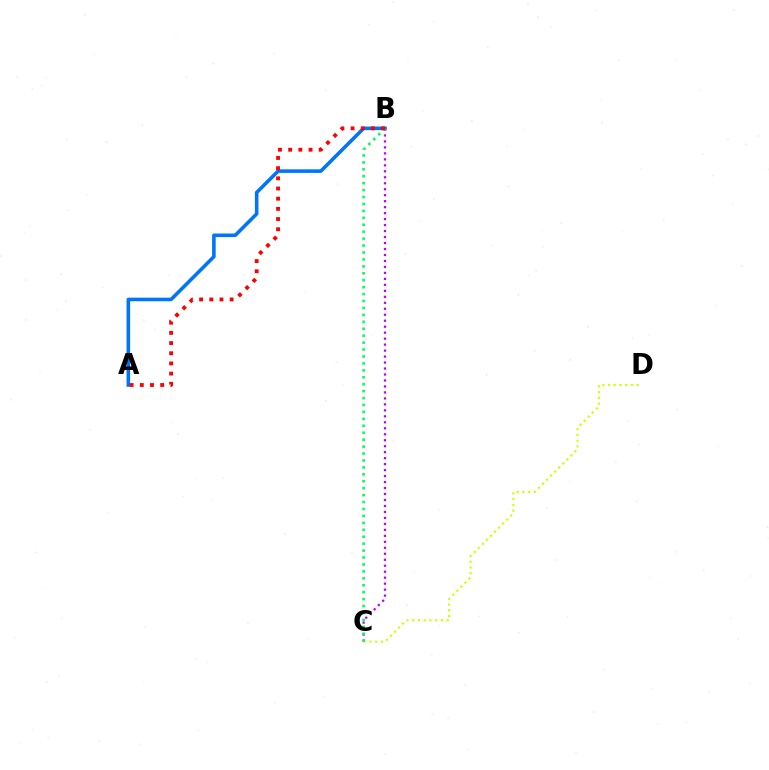{('A', 'B'): [{'color': '#0074ff', 'line_style': 'solid', 'thickness': 2.57}, {'color': '#ff0000', 'line_style': 'dotted', 'thickness': 2.77}], ('B', 'C'): [{'color': '#b900ff', 'line_style': 'dotted', 'thickness': 1.62}, {'color': '#00ff5c', 'line_style': 'dotted', 'thickness': 1.88}], ('C', 'D'): [{'color': '#d1ff00', 'line_style': 'dotted', 'thickness': 1.56}]}